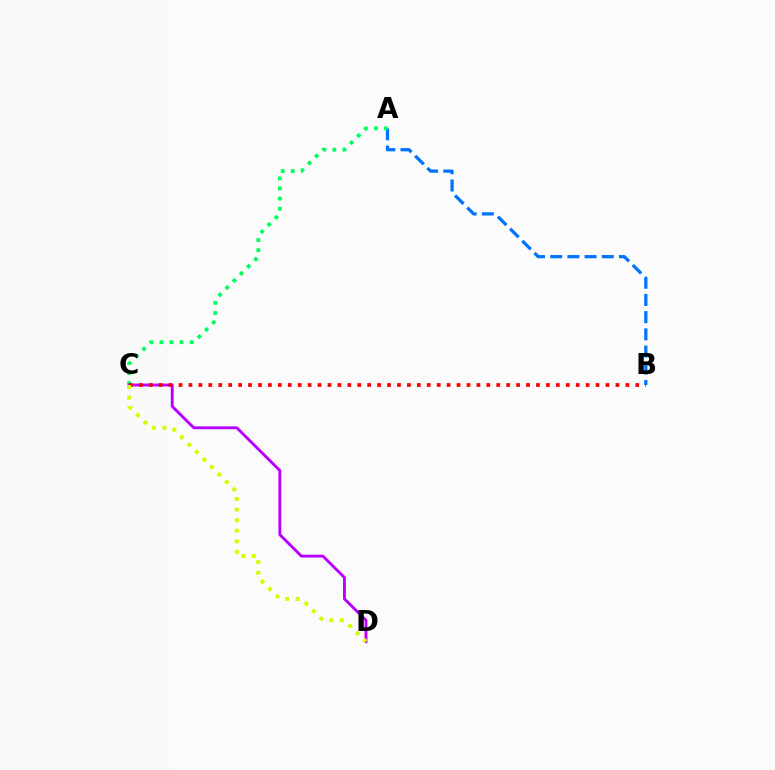{('A', 'B'): [{'color': '#0074ff', 'line_style': 'dashed', 'thickness': 2.34}], ('A', 'C'): [{'color': '#00ff5c', 'line_style': 'dotted', 'thickness': 2.74}], ('C', 'D'): [{'color': '#b900ff', 'line_style': 'solid', 'thickness': 2.08}, {'color': '#d1ff00', 'line_style': 'dotted', 'thickness': 2.88}], ('B', 'C'): [{'color': '#ff0000', 'line_style': 'dotted', 'thickness': 2.7}]}